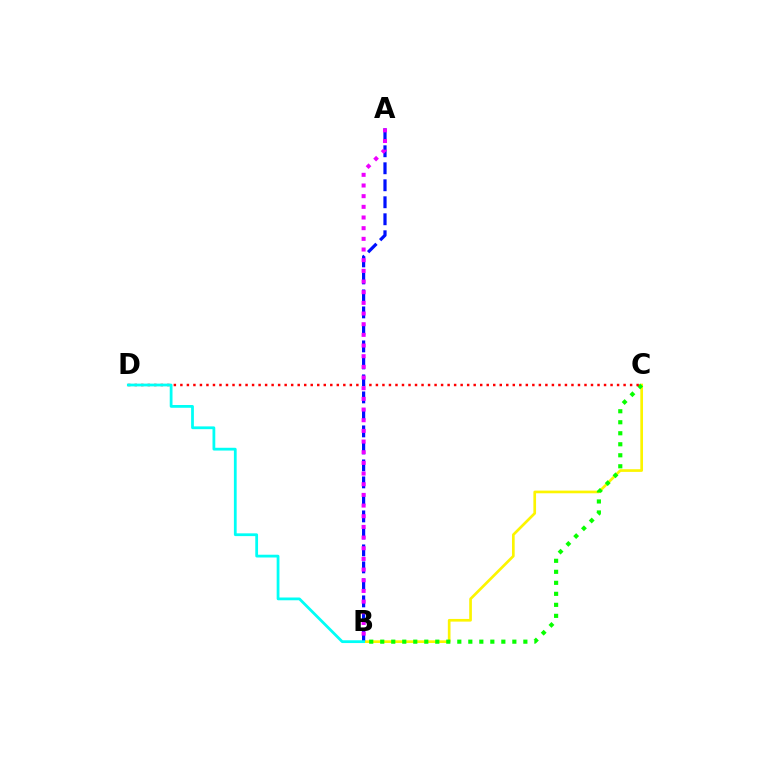{('B', 'C'): [{'color': '#fcf500', 'line_style': 'solid', 'thickness': 1.93}, {'color': '#08ff00', 'line_style': 'dotted', 'thickness': 2.99}], ('C', 'D'): [{'color': '#ff0000', 'line_style': 'dotted', 'thickness': 1.77}], ('A', 'B'): [{'color': '#0010ff', 'line_style': 'dashed', 'thickness': 2.31}, {'color': '#ee00ff', 'line_style': 'dotted', 'thickness': 2.9}], ('B', 'D'): [{'color': '#00fff6', 'line_style': 'solid', 'thickness': 2.0}]}